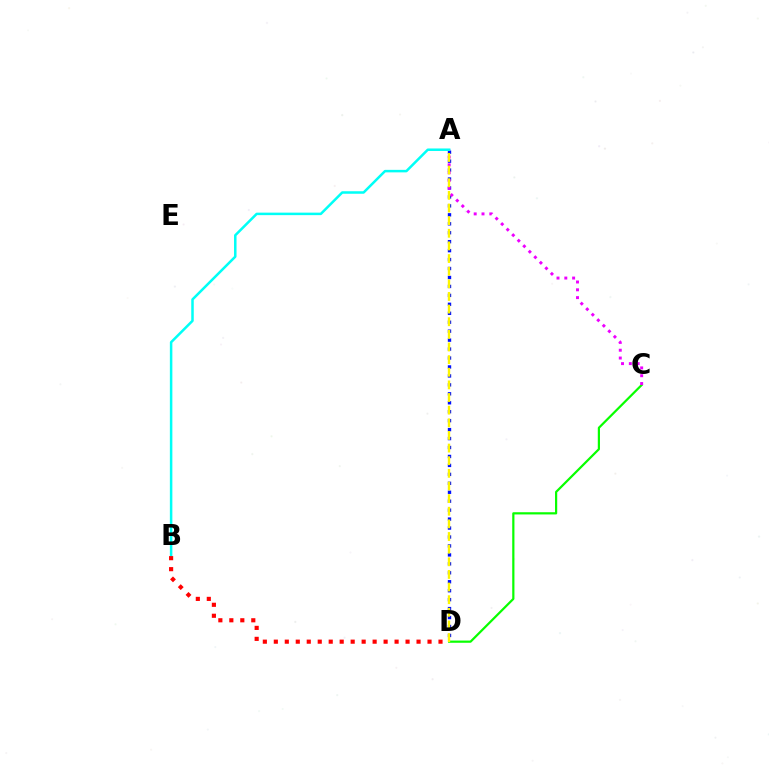{('C', 'D'): [{'color': '#08ff00', 'line_style': 'solid', 'thickness': 1.59}], ('A', 'D'): [{'color': '#0010ff', 'line_style': 'dotted', 'thickness': 2.43}, {'color': '#fcf500', 'line_style': 'dashed', 'thickness': 1.72}], ('A', 'C'): [{'color': '#ee00ff', 'line_style': 'dotted', 'thickness': 2.12}], ('A', 'B'): [{'color': '#00fff6', 'line_style': 'solid', 'thickness': 1.8}], ('B', 'D'): [{'color': '#ff0000', 'line_style': 'dotted', 'thickness': 2.98}]}